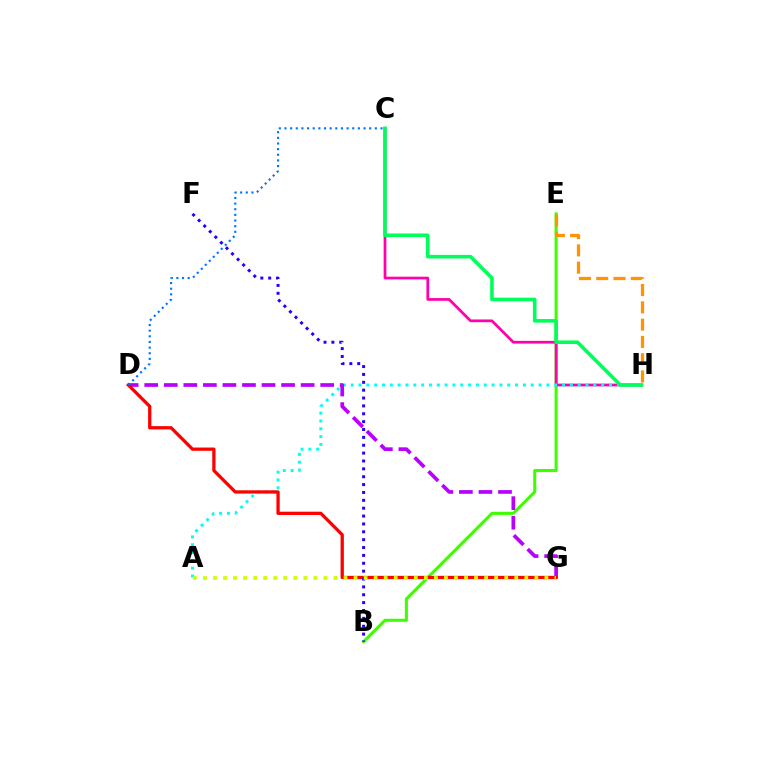{('B', 'E'): [{'color': '#3dff00', 'line_style': 'solid', 'thickness': 2.21}], ('C', 'H'): [{'color': '#ff00ac', 'line_style': 'solid', 'thickness': 1.97}, {'color': '#00ff5c', 'line_style': 'solid', 'thickness': 2.58}], ('A', 'H'): [{'color': '#00fff6', 'line_style': 'dotted', 'thickness': 2.13}], ('D', 'G'): [{'color': '#b900ff', 'line_style': 'dashed', 'thickness': 2.66}, {'color': '#ff0000', 'line_style': 'solid', 'thickness': 2.35}], ('E', 'H'): [{'color': '#ff9400', 'line_style': 'dashed', 'thickness': 2.35}], ('B', 'F'): [{'color': '#2500ff', 'line_style': 'dotted', 'thickness': 2.14}], ('C', 'D'): [{'color': '#0074ff', 'line_style': 'dotted', 'thickness': 1.53}], ('A', 'G'): [{'color': '#d1ff00', 'line_style': 'dotted', 'thickness': 2.73}]}